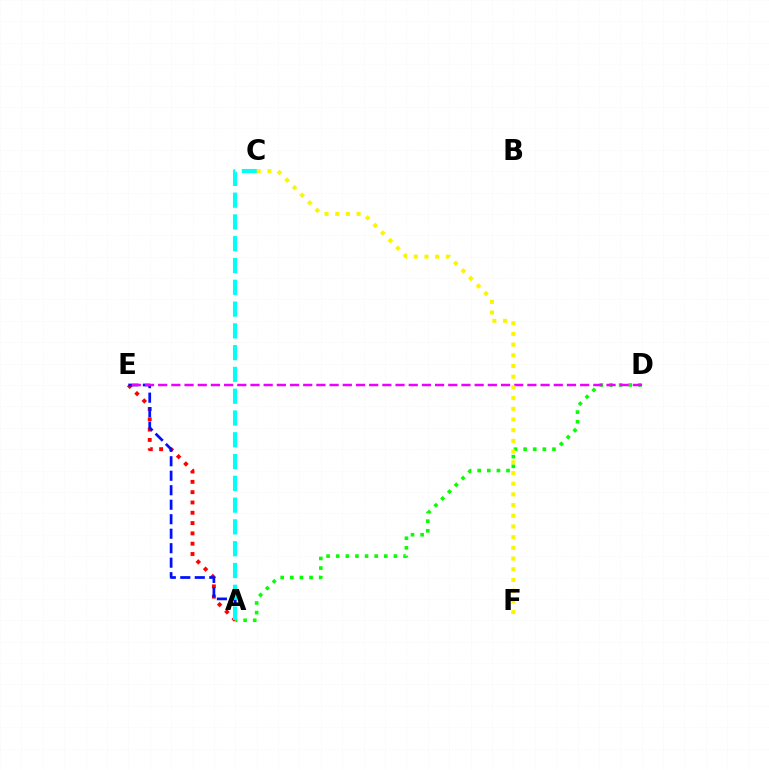{('A', 'E'): [{'color': '#ff0000', 'line_style': 'dotted', 'thickness': 2.8}, {'color': '#0010ff', 'line_style': 'dashed', 'thickness': 1.97}], ('A', 'D'): [{'color': '#08ff00', 'line_style': 'dotted', 'thickness': 2.61}], ('D', 'E'): [{'color': '#ee00ff', 'line_style': 'dashed', 'thickness': 1.79}], ('A', 'C'): [{'color': '#00fff6', 'line_style': 'dashed', 'thickness': 2.96}], ('C', 'F'): [{'color': '#fcf500', 'line_style': 'dotted', 'thickness': 2.91}]}